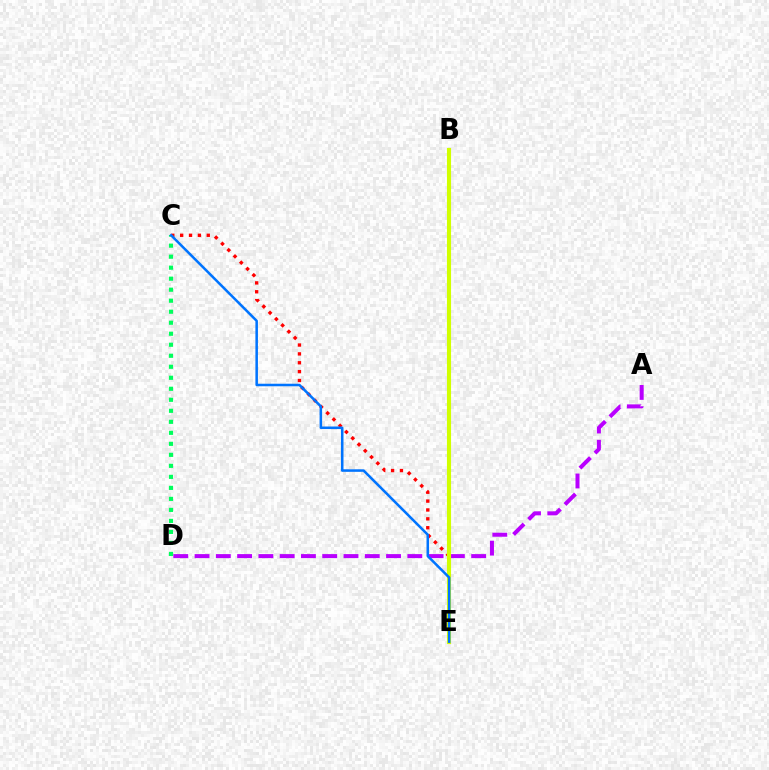{('C', 'E'): [{'color': '#ff0000', 'line_style': 'dotted', 'thickness': 2.41}, {'color': '#0074ff', 'line_style': 'solid', 'thickness': 1.83}], ('C', 'D'): [{'color': '#00ff5c', 'line_style': 'dotted', 'thickness': 2.99}], ('A', 'D'): [{'color': '#b900ff', 'line_style': 'dashed', 'thickness': 2.89}], ('B', 'E'): [{'color': '#d1ff00', 'line_style': 'solid', 'thickness': 2.96}]}